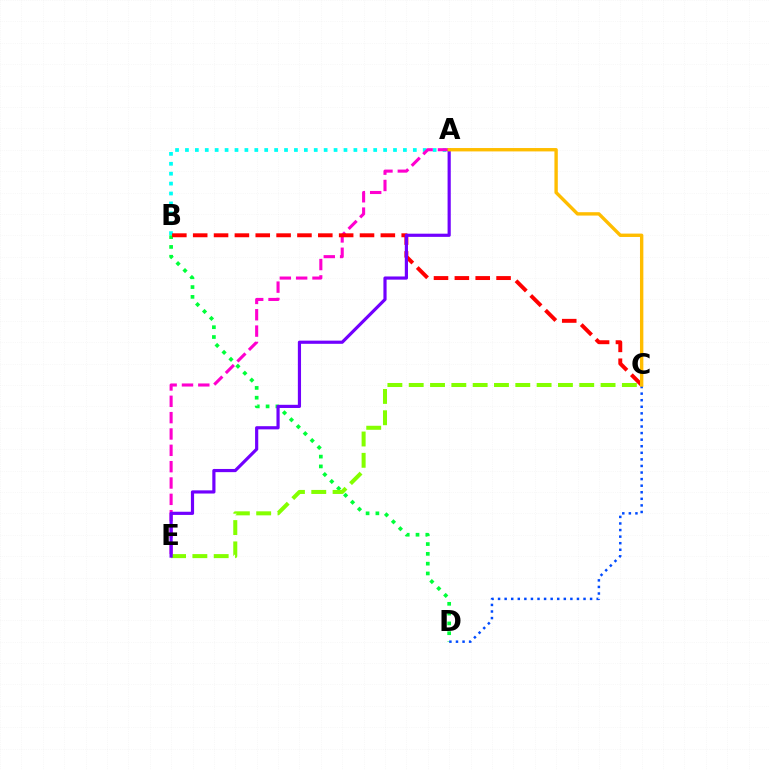{('A', 'B'): [{'color': '#00fff6', 'line_style': 'dotted', 'thickness': 2.69}], ('B', 'D'): [{'color': '#00ff39', 'line_style': 'dotted', 'thickness': 2.66}], ('C', 'E'): [{'color': '#84ff00', 'line_style': 'dashed', 'thickness': 2.9}], ('A', 'E'): [{'color': '#ff00cf', 'line_style': 'dashed', 'thickness': 2.22}, {'color': '#7200ff', 'line_style': 'solid', 'thickness': 2.29}], ('C', 'D'): [{'color': '#004bff', 'line_style': 'dotted', 'thickness': 1.79}], ('B', 'C'): [{'color': '#ff0000', 'line_style': 'dashed', 'thickness': 2.83}], ('A', 'C'): [{'color': '#ffbd00', 'line_style': 'solid', 'thickness': 2.43}]}